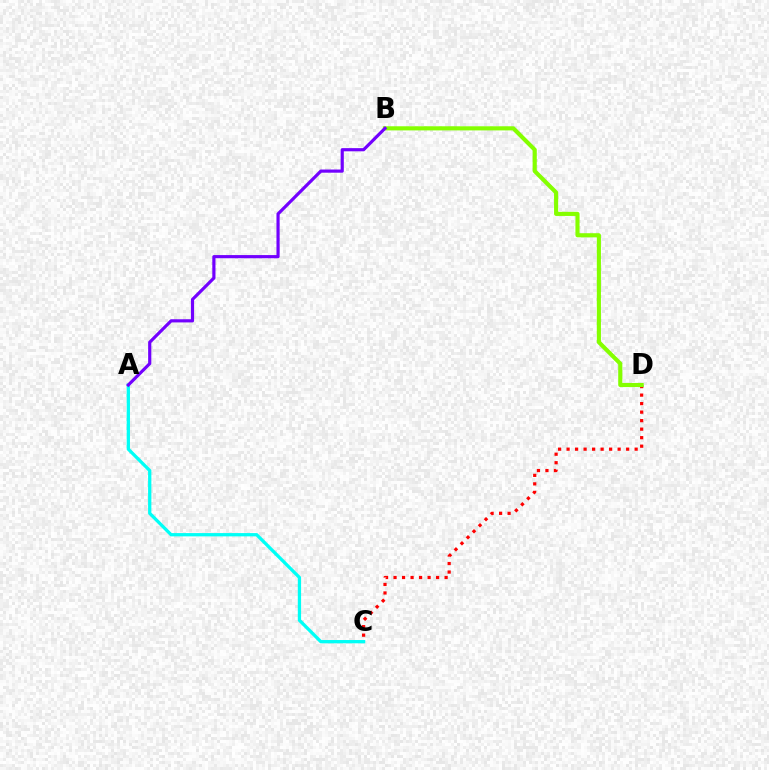{('C', 'D'): [{'color': '#ff0000', 'line_style': 'dotted', 'thickness': 2.31}], ('A', 'C'): [{'color': '#00fff6', 'line_style': 'solid', 'thickness': 2.36}], ('B', 'D'): [{'color': '#84ff00', 'line_style': 'solid', 'thickness': 2.97}], ('A', 'B'): [{'color': '#7200ff', 'line_style': 'solid', 'thickness': 2.29}]}